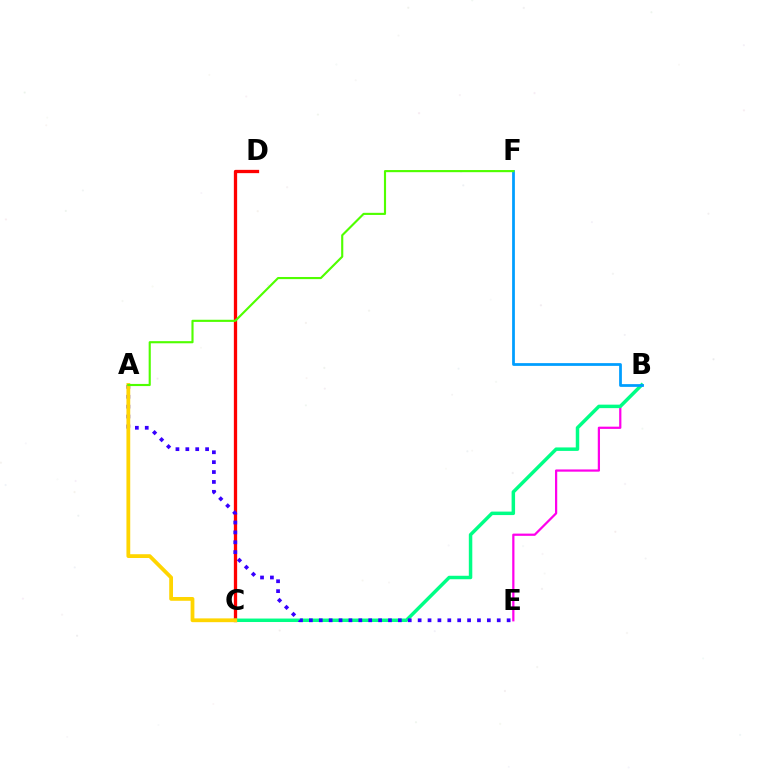{('B', 'E'): [{'color': '#ff00ed', 'line_style': 'solid', 'thickness': 1.61}], ('C', 'D'): [{'color': '#ff0000', 'line_style': 'solid', 'thickness': 2.37}], ('B', 'C'): [{'color': '#00ff86', 'line_style': 'solid', 'thickness': 2.5}], ('A', 'E'): [{'color': '#3700ff', 'line_style': 'dotted', 'thickness': 2.69}], ('A', 'C'): [{'color': '#ffd500', 'line_style': 'solid', 'thickness': 2.72}], ('B', 'F'): [{'color': '#009eff', 'line_style': 'solid', 'thickness': 1.99}], ('A', 'F'): [{'color': '#4fff00', 'line_style': 'solid', 'thickness': 1.54}]}